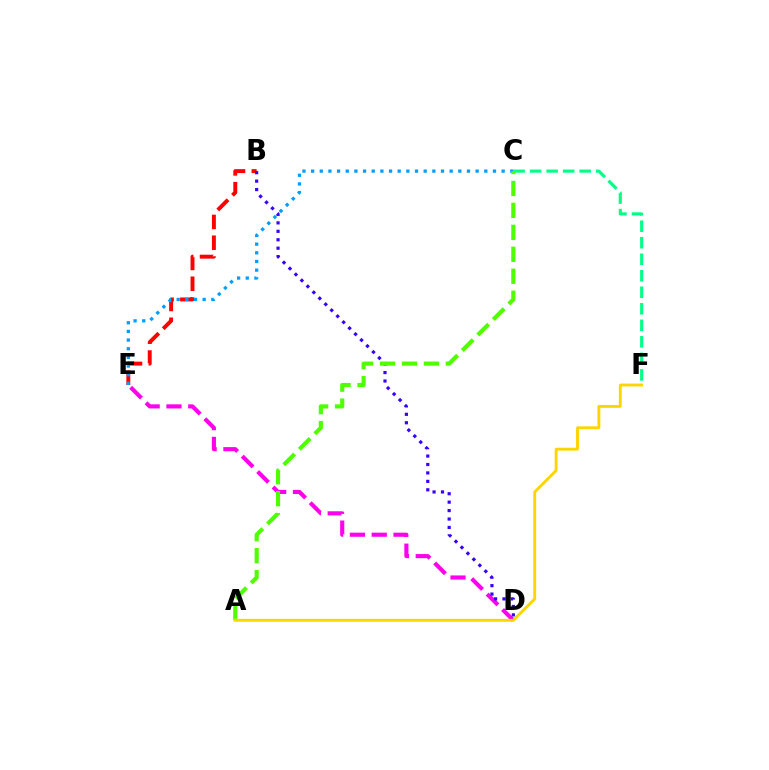{('D', 'E'): [{'color': '#ff00ed', 'line_style': 'dashed', 'thickness': 2.96}], ('B', 'E'): [{'color': '#ff0000', 'line_style': 'dashed', 'thickness': 2.83}], ('C', 'F'): [{'color': '#00ff86', 'line_style': 'dashed', 'thickness': 2.24}], ('B', 'D'): [{'color': '#3700ff', 'line_style': 'dotted', 'thickness': 2.29}], ('C', 'E'): [{'color': '#009eff', 'line_style': 'dotted', 'thickness': 2.35}], ('A', 'C'): [{'color': '#4fff00', 'line_style': 'dashed', 'thickness': 2.98}], ('A', 'F'): [{'color': '#ffd500', 'line_style': 'solid', 'thickness': 2.08}]}